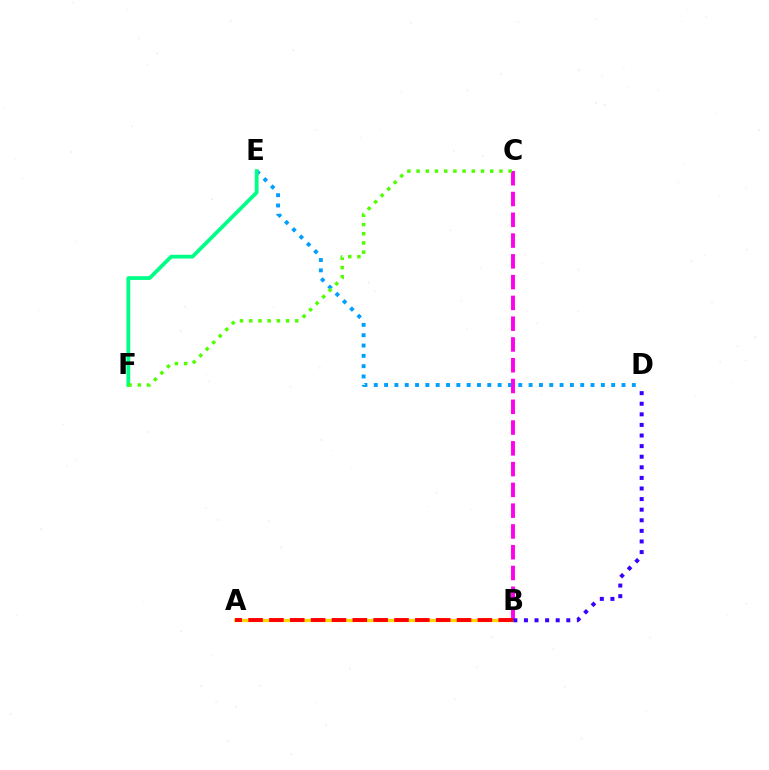{('D', 'E'): [{'color': '#009eff', 'line_style': 'dotted', 'thickness': 2.8}], ('E', 'F'): [{'color': '#00ff86', 'line_style': 'solid', 'thickness': 2.73}], ('A', 'B'): [{'color': '#ffd500', 'line_style': 'solid', 'thickness': 2.32}, {'color': '#ff0000', 'line_style': 'dashed', 'thickness': 2.83}], ('B', 'C'): [{'color': '#ff00ed', 'line_style': 'dashed', 'thickness': 2.82}], ('B', 'D'): [{'color': '#3700ff', 'line_style': 'dotted', 'thickness': 2.88}], ('C', 'F'): [{'color': '#4fff00', 'line_style': 'dotted', 'thickness': 2.5}]}